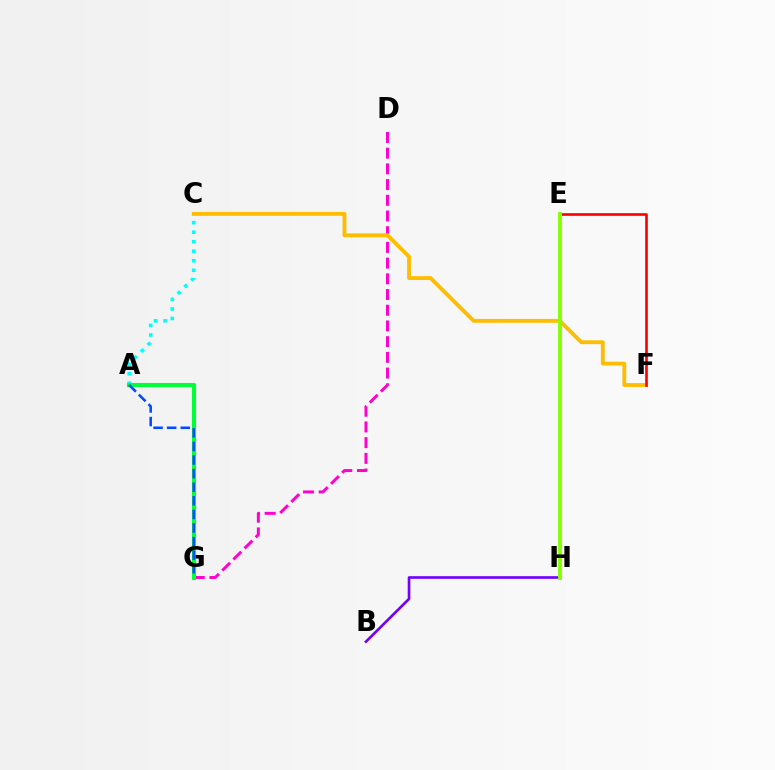{('D', 'G'): [{'color': '#ff00cf', 'line_style': 'dashed', 'thickness': 2.13}], ('B', 'H'): [{'color': '#7200ff', 'line_style': 'solid', 'thickness': 1.91}], ('A', 'C'): [{'color': '#00fff6', 'line_style': 'dotted', 'thickness': 2.59}], ('C', 'F'): [{'color': '#ffbd00', 'line_style': 'solid', 'thickness': 2.76}], ('E', 'F'): [{'color': '#ff0000', 'line_style': 'solid', 'thickness': 1.91}], ('A', 'G'): [{'color': '#00ff39', 'line_style': 'solid', 'thickness': 2.95}, {'color': '#004bff', 'line_style': 'dashed', 'thickness': 1.85}], ('E', 'H'): [{'color': '#84ff00', 'line_style': 'solid', 'thickness': 2.78}]}